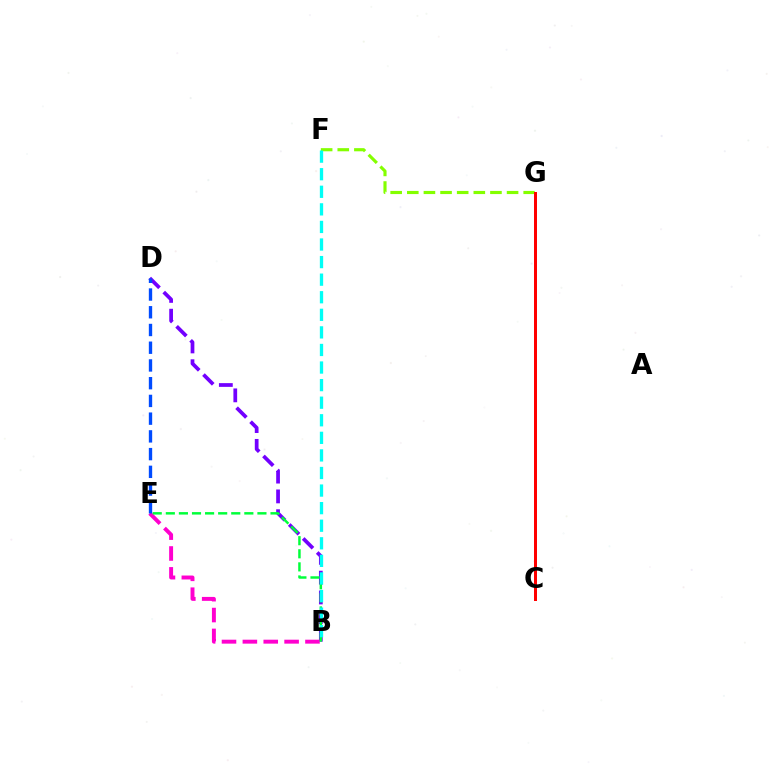{('C', 'G'): [{'color': '#ffbd00', 'line_style': 'dotted', 'thickness': 2.08}, {'color': '#ff0000', 'line_style': 'solid', 'thickness': 2.15}], ('B', 'D'): [{'color': '#7200ff', 'line_style': 'dashed', 'thickness': 2.69}], ('B', 'E'): [{'color': '#ff00cf', 'line_style': 'dashed', 'thickness': 2.83}, {'color': '#00ff39', 'line_style': 'dashed', 'thickness': 1.78}], ('F', 'G'): [{'color': '#84ff00', 'line_style': 'dashed', 'thickness': 2.26}], ('D', 'E'): [{'color': '#004bff', 'line_style': 'dashed', 'thickness': 2.41}], ('B', 'F'): [{'color': '#00fff6', 'line_style': 'dashed', 'thickness': 2.39}]}